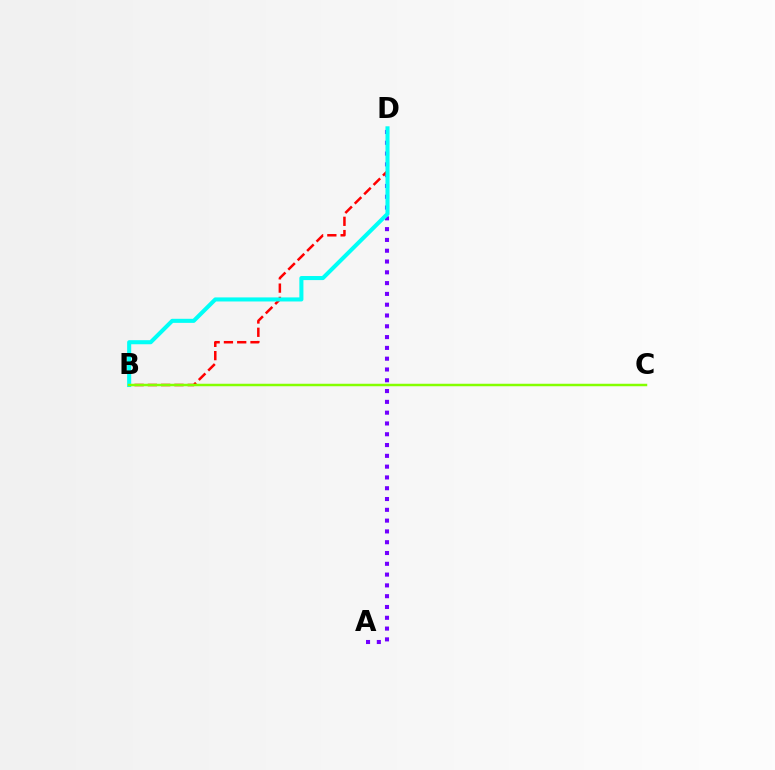{('A', 'D'): [{'color': '#7200ff', 'line_style': 'dotted', 'thickness': 2.93}], ('B', 'D'): [{'color': '#ff0000', 'line_style': 'dashed', 'thickness': 1.8}, {'color': '#00fff6', 'line_style': 'solid', 'thickness': 2.93}], ('B', 'C'): [{'color': '#84ff00', 'line_style': 'solid', 'thickness': 1.79}]}